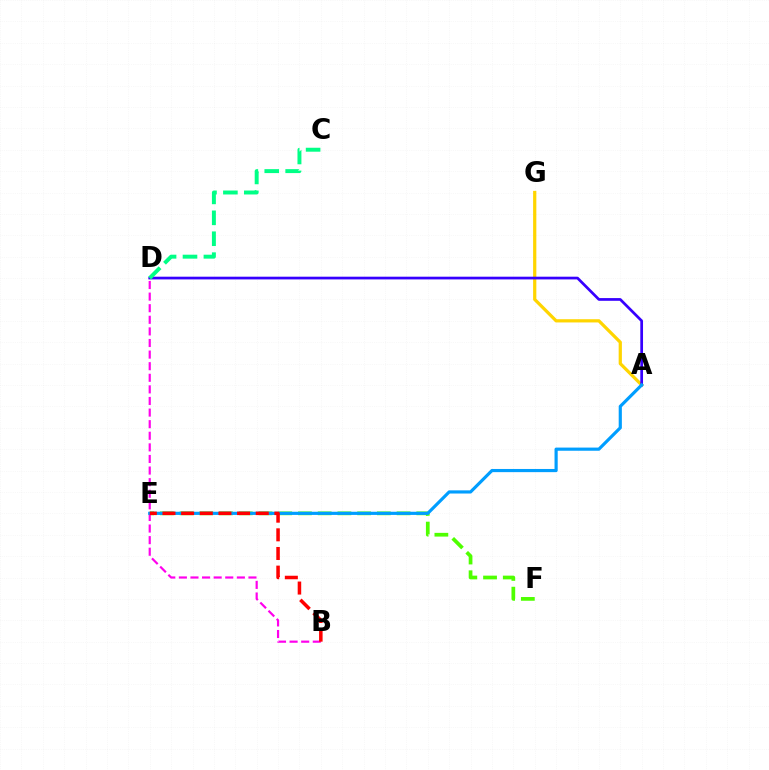{('A', 'G'): [{'color': '#ffd500', 'line_style': 'solid', 'thickness': 2.32}], ('E', 'F'): [{'color': '#4fff00', 'line_style': 'dashed', 'thickness': 2.68}], ('A', 'D'): [{'color': '#3700ff', 'line_style': 'solid', 'thickness': 1.96}], ('B', 'D'): [{'color': '#ff00ed', 'line_style': 'dashed', 'thickness': 1.58}], ('A', 'E'): [{'color': '#009eff', 'line_style': 'solid', 'thickness': 2.28}], ('C', 'D'): [{'color': '#00ff86', 'line_style': 'dashed', 'thickness': 2.84}], ('B', 'E'): [{'color': '#ff0000', 'line_style': 'dashed', 'thickness': 2.53}]}